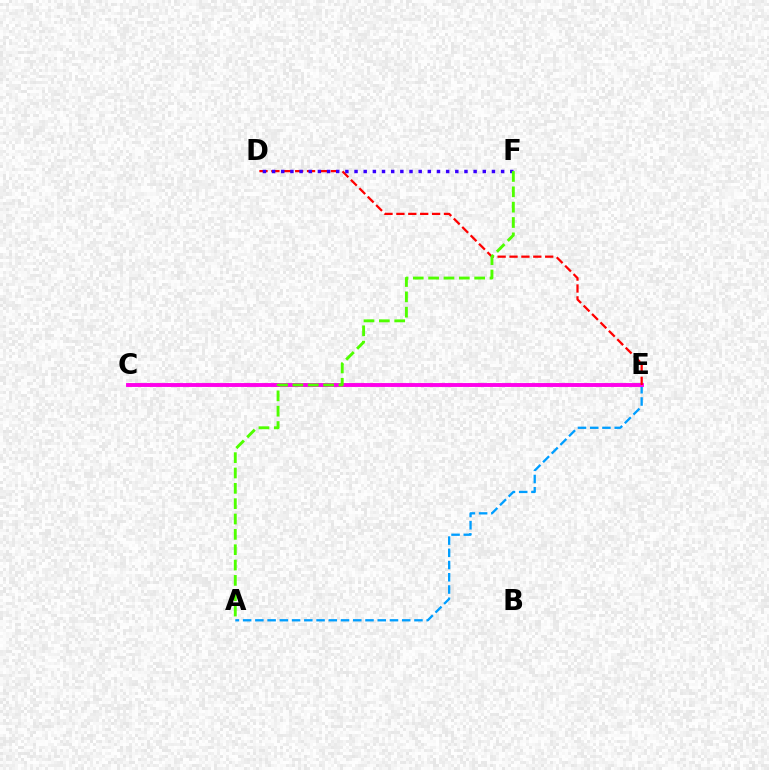{('C', 'E'): [{'color': '#00ff86', 'line_style': 'dashed', 'thickness': 1.63}, {'color': '#ffd500', 'line_style': 'dotted', 'thickness': 2.64}, {'color': '#ff00ed', 'line_style': 'solid', 'thickness': 2.79}], ('A', 'E'): [{'color': '#009eff', 'line_style': 'dashed', 'thickness': 1.66}], ('D', 'E'): [{'color': '#ff0000', 'line_style': 'dashed', 'thickness': 1.62}], ('D', 'F'): [{'color': '#3700ff', 'line_style': 'dotted', 'thickness': 2.49}], ('A', 'F'): [{'color': '#4fff00', 'line_style': 'dashed', 'thickness': 2.08}]}